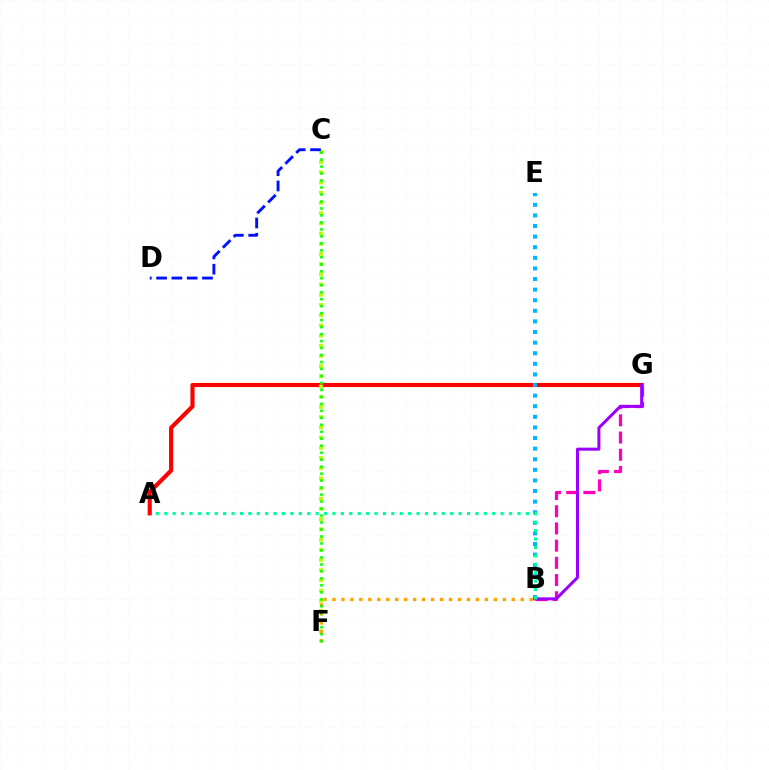{('A', 'G'): [{'color': '#ff0000', 'line_style': 'solid', 'thickness': 2.98}], ('C', 'F'): [{'color': '#b3ff00', 'line_style': 'dotted', 'thickness': 2.77}, {'color': '#08ff00', 'line_style': 'dotted', 'thickness': 1.9}], ('B', 'E'): [{'color': '#00b5ff', 'line_style': 'dotted', 'thickness': 2.88}], ('B', 'G'): [{'color': '#ff00bd', 'line_style': 'dashed', 'thickness': 2.34}, {'color': '#9b00ff', 'line_style': 'solid', 'thickness': 2.18}], ('B', 'F'): [{'color': '#ffa500', 'line_style': 'dotted', 'thickness': 2.44}], ('C', 'D'): [{'color': '#0010ff', 'line_style': 'dashed', 'thickness': 2.08}], ('A', 'B'): [{'color': '#00ff9d', 'line_style': 'dotted', 'thickness': 2.29}]}